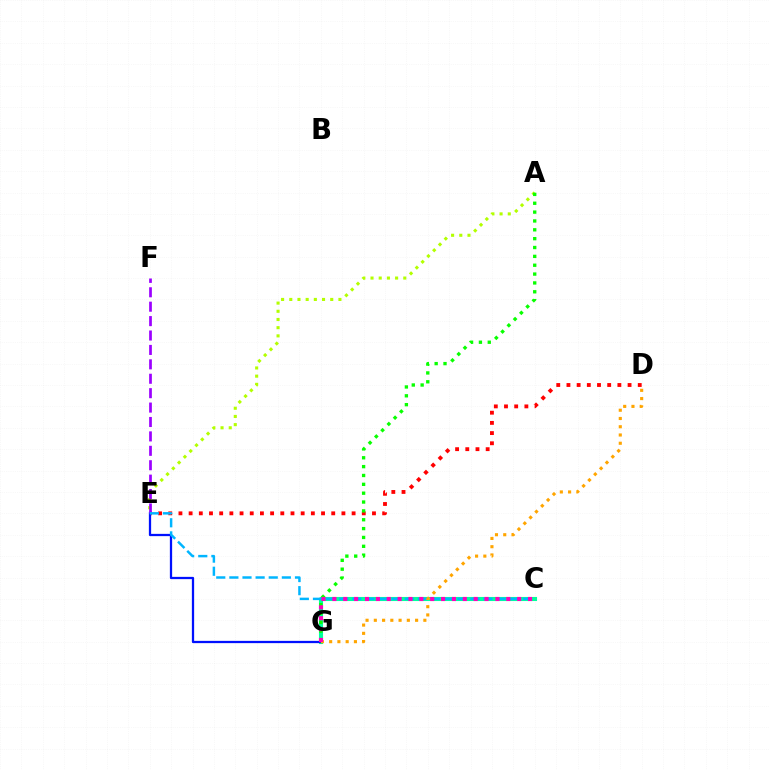{('D', 'E'): [{'color': '#ff0000', 'line_style': 'dotted', 'thickness': 2.77}], ('A', 'E'): [{'color': '#b3ff00', 'line_style': 'dotted', 'thickness': 2.23}], ('C', 'G'): [{'color': '#00ff9d', 'line_style': 'solid', 'thickness': 2.94}, {'color': '#ff00bd', 'line_style': 'dotted', 'thickness': 2.95}], ('E', 'G'): [{'color': '#0010ff', 'line_style': 'solid', 'thickness': 1.63}], ('A', 'G'): [{'color': '#08ff00', 'line_style': 'dotted', 'thickness': 2.41}], ('E', 'F'): [{'color': '#9b00ff', 'line_style': 'dashed', 'thickness': 1.96}], ('C', 'E'): [{'color': '#00b5ff', 'line_style': 'dashed', 'thickness': 1.78}], ('D', 'G'): [{'color': '#ffa500', 'line_style': 'dotted', 'thickness': 2.24}]}